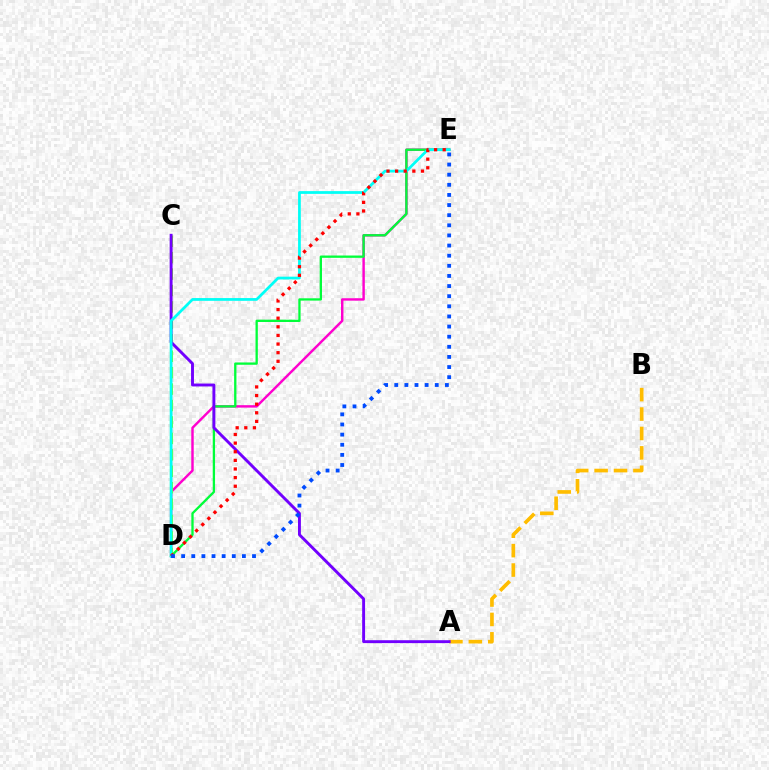{('D', 'E'): [{'color': '#ff00cf', 'line_style': 'solid', 'thickness': 1.75}, {'color': '#00ff39', 'line_style': 'solid', 'thickness': 1.66}, {'color': '#00fff6', 'line_style': 'solid', 'thickness': 1.98}, {'color': '#ff0000', 'line_style': 'dotted', 'thickness': 2.34}, {'color': '#004bff', 'line_style': 'dotted', 'thickness': 2.75}], ('A', 'B'): [{'color': '#ffbd00', 'line_style': 'dashed', 'thickness': 2.64}], ('C', 'D'): [{'color': '#84ff00', 'line_style': 'dashed', 'thickness': 2.23}], ('A', 'C'): [{'color': '#7200ff', 'line_style': 'solid', 'thickness': 2.09}]}